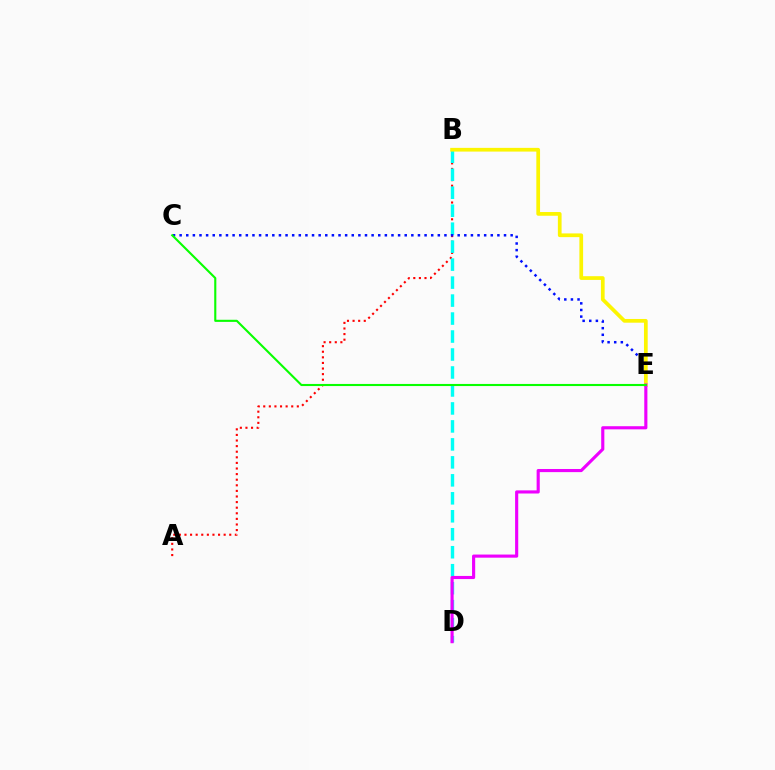{('A', 'B'): [{'color': '#ff0000', 'line_style': 'dotted', 'thickness': 1.52}], ('B', 'D'): [{'color': '#00fff6', 'line_style': 'dashed', 'thickness': 2.44}], ('C', 'E'): [{'color': '#0010ff', 'line_style': 'dotted', 'thickness': 1.8}, {'color': '#08ff00', 'line_style': 'solid', 'thickness': 1.52}], ('B', 'E'): [{'color': '#fcf500', 'line_style': 'solid', 'thickness': 2.68}], ('D', 'E'): [{'color': '#ee00ff', 'line_style': 'solid', 'thickness': 2.25}]}